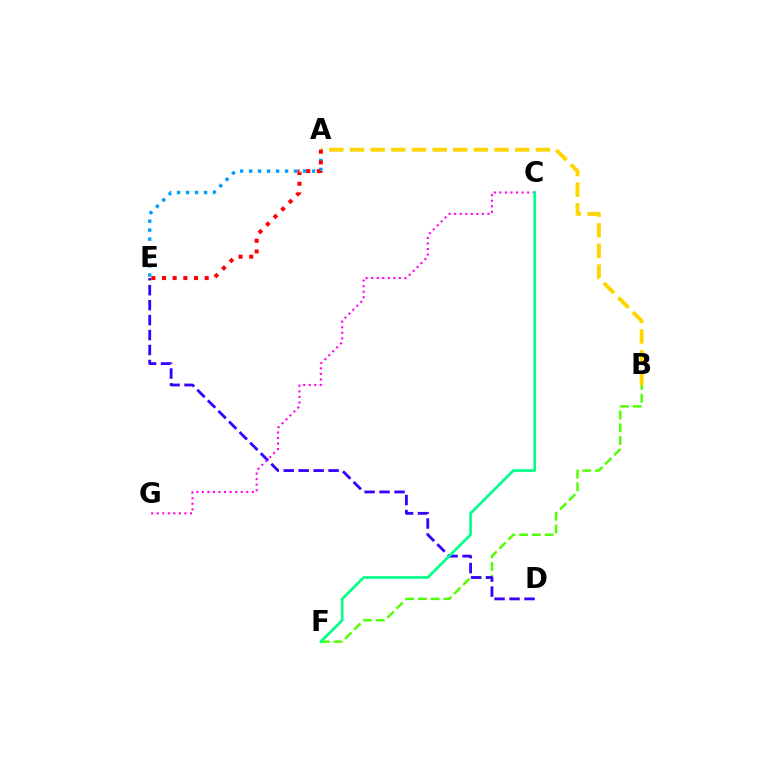{('A', 'B'): [{'color': '#ffd500', 'line_style': 'dashed', 'thickness': 2.81}], ('A', 'E'): [{'color': '#009eff', 'line_style': 'dotted', 'thickness': 2.44}, {'color': '#ff0000', 'line_style': 'dotted', 'thickness': 2.9}], ('B', 'F'): [{'color': '#4fff00', 'line_style': 'dashed', 'thickness': 1.73}], ('D', 'E'): [{'color': '#3700ff', 'line_style': 'dashed', 'thickness': 2.03}], ('C', 'G'): [{'color': '#ff00ed', 'line_style': 'dotted', 'thickness': 1.51}], ('C', 'F'): [{'color': '#00ff86', 'line_style': 'solid', 'thickness': 1.91}]}